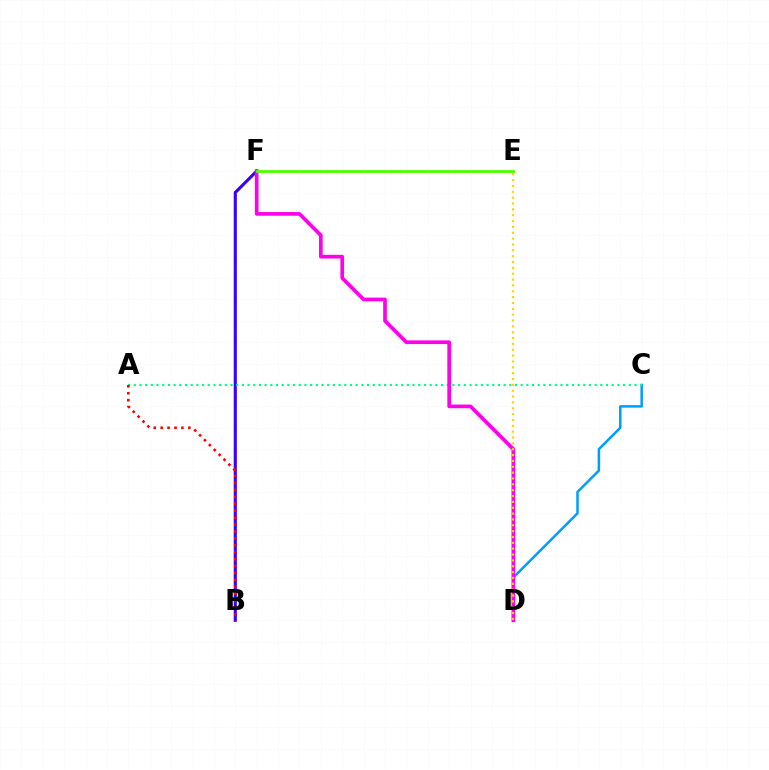{('C', 'D'): [{'color': '#009eff', 'line_style': 'solid', 'thickness': 1.81}], ('B', 'F'): [{'color': '#3700ff', 'line_style': 'solid', 'thickness': 2.24}], ('A', 'C'): [{'color': '#00ff86', 'line_style': 'dotted', 'thickness': 1.55}], ('A', 'B'): [{'color': '#ff0000', 'line_style': 'dotted', 'thickness': 1.88}], ('D', 'F'): [{'color': '#ff00ed', 'line_style': 'solid', 'thickness': 2.65}], ('E', 'F'): [{'color': '#4fff00', 'line_style': 'solid', 'thickness': 2.03}], ('D', 'E'): [{'color': '#ffd500', 'line_style': 'dotted', 'thickness': 1.59}]}